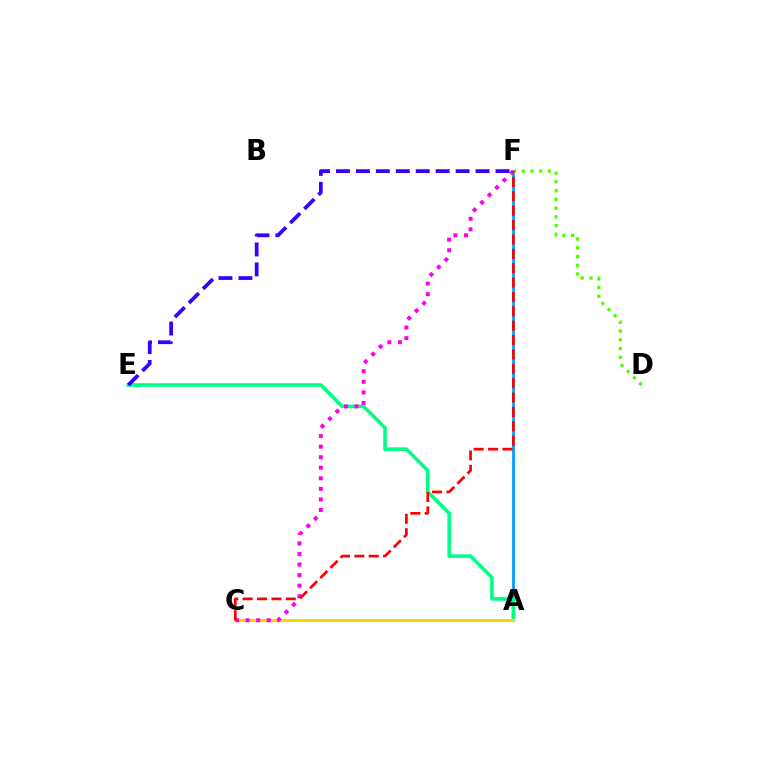{('A', 'F'): [{'color': '#009eff', 'line_style': 'solid', 'thickness': 1.98}], ('A', 'E'): [{'color': '#00ff86', 'line_style': 'solid', 'thickness': 2.59}], ('A', 'C'): [{'color': '#ffd500', 'line_style': 'solid', 'thickness': 2.19}], ('C', 'F'): [{'color': '#ff00ed', 'line_style': 'dotted', 'thickness': 2.87}, {'color': '#ff0000', 'line_style': 'dashed', 'thickness': 1.95}], ('D', 'F'): [{'color': '#4fff00', 'line_style': 'dotted', 'thickness': 2.37}], ('E', 'F'): [{'color': '#3700ff', 'line_style': 'dashed', 'thickness': 2.71}]}